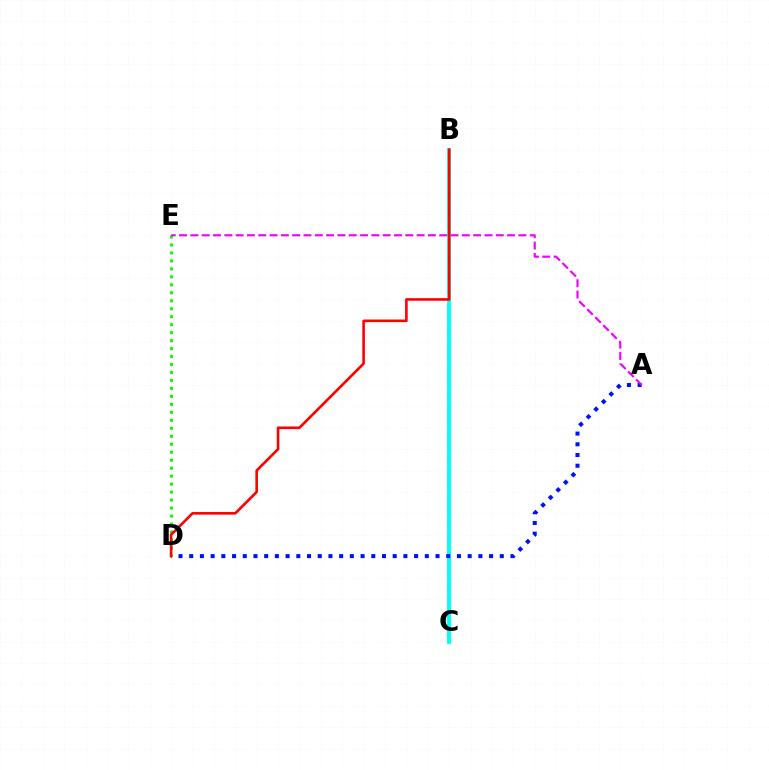{('D', 'E'): [{'color': '#08ff00', 'line_style': 'dotted', 'thickness': 2.17}], ('B', 'C'): [{'color': '#fcf500', 'line_style': 'solid', 'thickness': 1.84}, {'color': '#00fff6', 'line_style': 'solid', 'thickness': 2.77}], ('A', 'D'): [{'color': '#0010ff', 'line_style': 'dotted', 'thickness': 2.91}], ('B', 'D'): [{'color': '#ff0000', 'line_style': 'solid', 'thickness': 1.88}], ('A', 'E'): [{'color': '#ee00ff', 'line_style': 'dashed', 'thickness': 1.54}]}